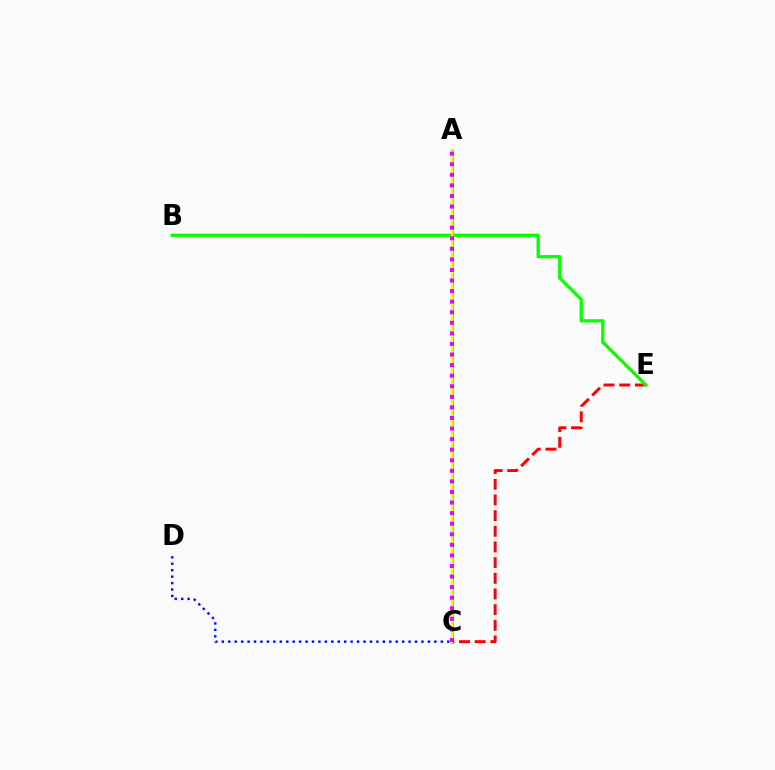{('A', 'C'): [{'color': '#00fff6', 'line_style': 'solid', 'thickness': 2.3}, {'color': '#fcf500', 'line_style': 'solid', 'thickness': 1.54}, {'color': '#ee00ff', 'line_style': 'dotted', 'thickness': 2.87}], ('C', 'E'): [{'color': '#ff0000', 'line_style': 'dashed', 'thickness': 2.13}], ('C', 'D'): [{'color': '#0010ff', 'line_style': 'dotted', 'thickness': 1.75}], ('B', 'E'): [{'color': '#08ff00', 'line_style': 'solid', 'thickness': 2.34}]}